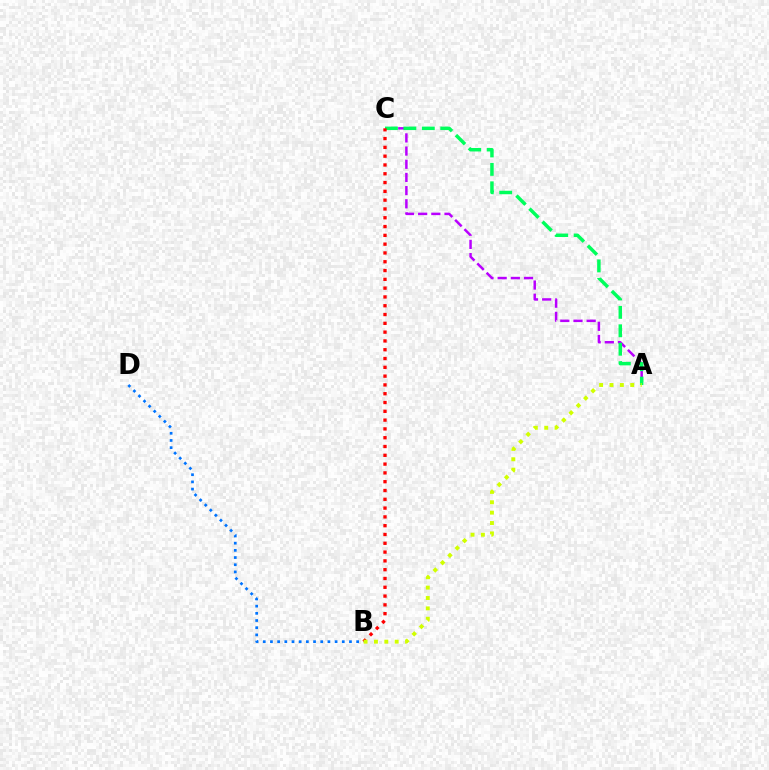{('A', 'C'): [{'color': '#b900ff', 'line_style': 'dashed', 'thickness': 1.79}, {'color': '#00ff5c', 'line_style': 'dashed', 'thickness': 2.5}], ('B', 'D'): [{'color': '#0074ff', 'line_style': 'dotted', 'thickness': 1.95}], ('B', 'C'): [{'color': '#ff0000', 'line_style': 'dotted', 'thickness': 2.39}], ('A', 'B'): [{'color': '#d1ff00', 'line_style': 'dotted', 'thickness': 2.82}]}